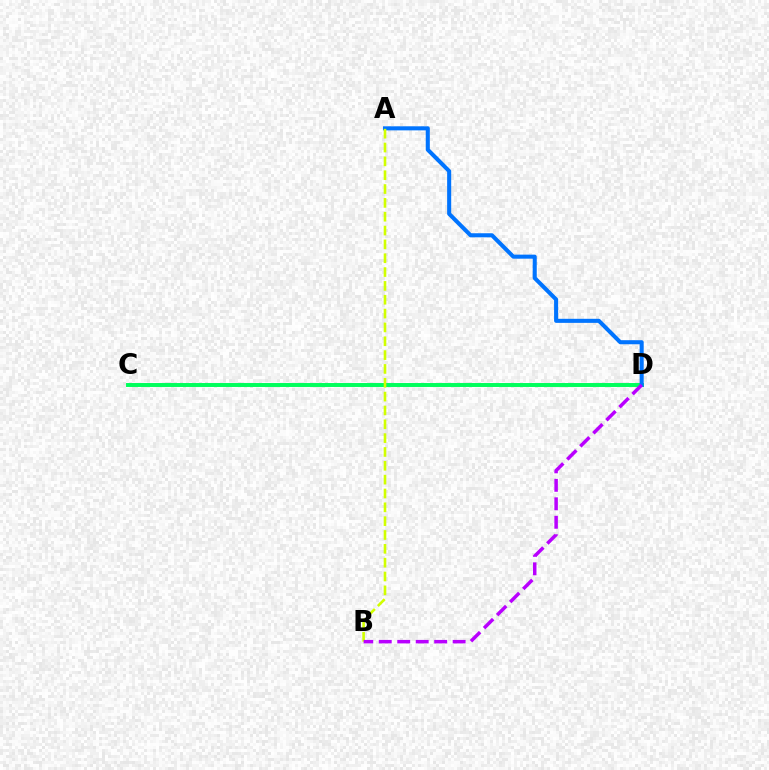{('C', 'D'): [{'color': '#ff0000', 'line_style': 'dashed', 'thickness': 1.63}, {'color': '#00ff5c', 'line_style': 'solid', 'thickness': 2.84}], ('A', 'D'): [{'color': '#0074ff', 'line_style': 'solid', 'thickness': 2.92}], ('A', 'B'): [{'color': '#d1ff00', 'line_style': 'dashed', 'thickness': 1.88}], ('B', 'D'): [{'color': '#b900ff', 'line_style': 'dashed', 'thickness': 2.51}]}